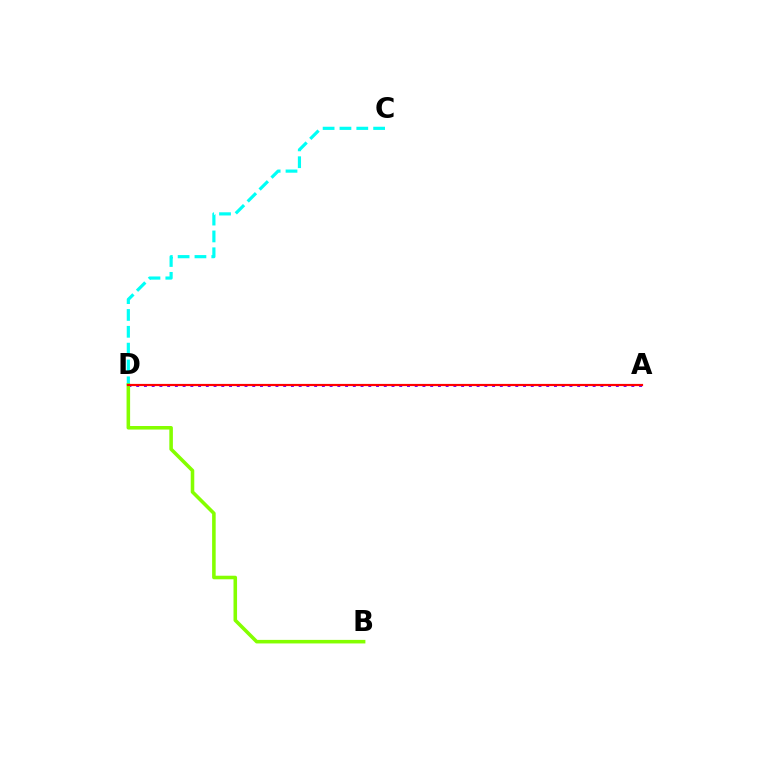{('C', 'D'): [{'color': '#00fff6', 'line_style': 'dashed', 'thickness': 2.29}], ('A', 'D'): [{'color': '#7200ff', 'line_style': 'dotted', 'thickness': 2.1}, {'color': '#ff0000', 'line_style': 'solid', 'thickness': 1.58}], ('B', 'D'): [{'color': '#84ff00', 'line_style': 'solid', 'thickness': 2.56}]}